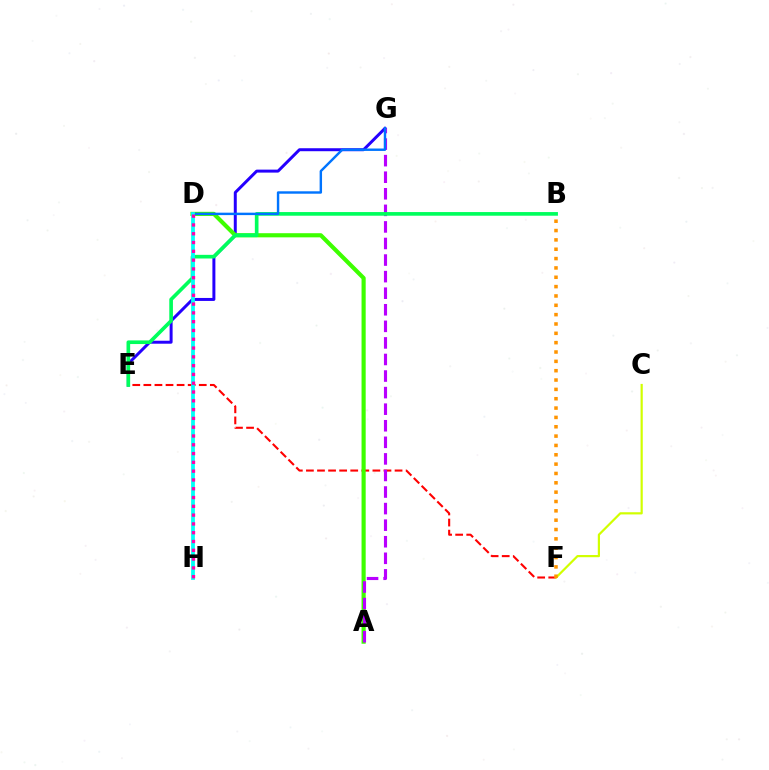{('E', 'F'): [{'color': '#ff0000', 'line_style': 'dashed', 'thickness': 1.51}], ('E', 'G'): [{'color': '#2500ff', 'line_style': 'solid', 'thickness': 2.14}], ('A', 'D'): [{'color': '#3dff00', 'line_style': 'solid', 'thickness': 2.98}], ('A', 'G'): [{'color': '#b900ff', 'line_style': 'dashed', 'thickness': 2.25}], ('B', 'E'): [{'color': '#00ff5c', 'line_style': 'solid', 'thickness': 2.63}], ('D', 'G'): [{'color': '#0074ff', 'line_style': 'solid', 'thickness': 1.75}], ('C', 'F'): [{'color': '#d1ff00', 'line_style': 'solid', 'thickness': 1.58}], ('D', 'H'): [{'color': '#00fff6', 'line_style': 'solid', 'thickness': 2.71}, {'color': '#ff00ac', 'line_style': 'dotted', 'thickness': 2.39}], ('B', 'F'): [{'color': '#ff9400', 'line_style': 'dotted', 'thickness': 2.54}]}